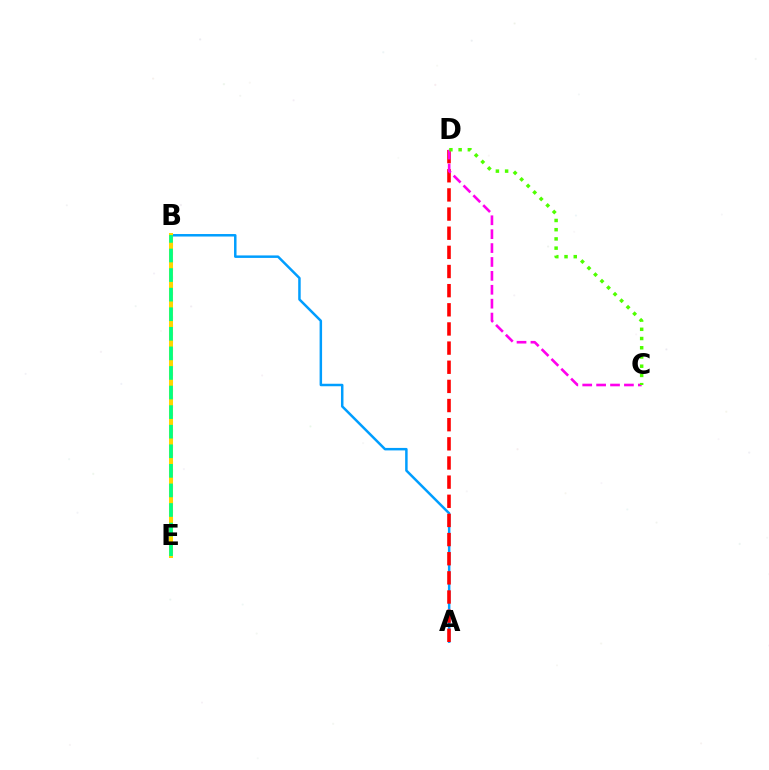{('A', 'B'): [{'color': '#009eff', 'line_style': 'solid', 'thickness': 1.79}], ('B', 'E'): [{'color': '#3700ff', 'line_style': 'dotted', 'thickness': 2.19}, {'color': '#ffd500', 'line_style': 'solid', 'thickness': 2.89}, {'color': '#00ff86', 'line_style': 'dashed', 'thickness': 2.66}], ('A', 'D'): [{'color': '#ff0000', 'line_style': 'dashed', 'thickness': 2.6}], ('C', 'D'): [{'color': '#ff00ed', 'line_style': 'dashed', 'thickness': 1.89}, {'color': '#4fff00', 'line_style': 'dotted', 'thickness': 2.51}]}